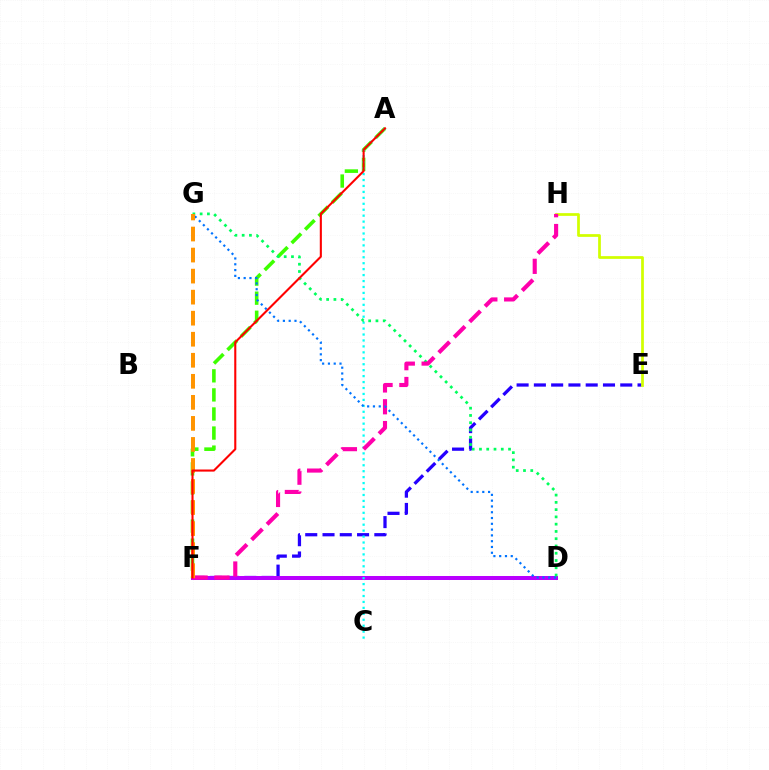{('E', 'F'): [{'color': '#2500ff', 'line_style': 'dashed', 'thickness': 2.35}], ('A', 'F'): [{'color': '#3dff00', 'line_style': 'dashed', 'thickness': 2.59}, {'color': '#ff0000', 'line_style': 'solid', 'thickness': 1.51}], ('E', 'H'): [{'color': '#d1ff00', 'line_style': 'solid', 'thickness': 1.97}], ('D', 'F'): [{'color': '#b900ff', 'line_style': 'solid', 'thickness': 2.88}], ('A', 'C'): [{'color': '#00fff6', 'line_style': 'dotted', 'thickness': 1.61}], ('D', 'G'): [{'color': '#00ff5c', 'line_style': 'dotted', 'thickness': 1.98}, {'color': '#0074ff', 'line_style': 'dotted', 'thickness': 1.57}], ('F', 'H'): [{'color': '#ff00ac', 'line_style': 'dashed', 'thickness': 2.96}], ('F', 'G'): [{'color': '#ff9400', 'line_style': 'dashed', 'thickness': 2.86}]}